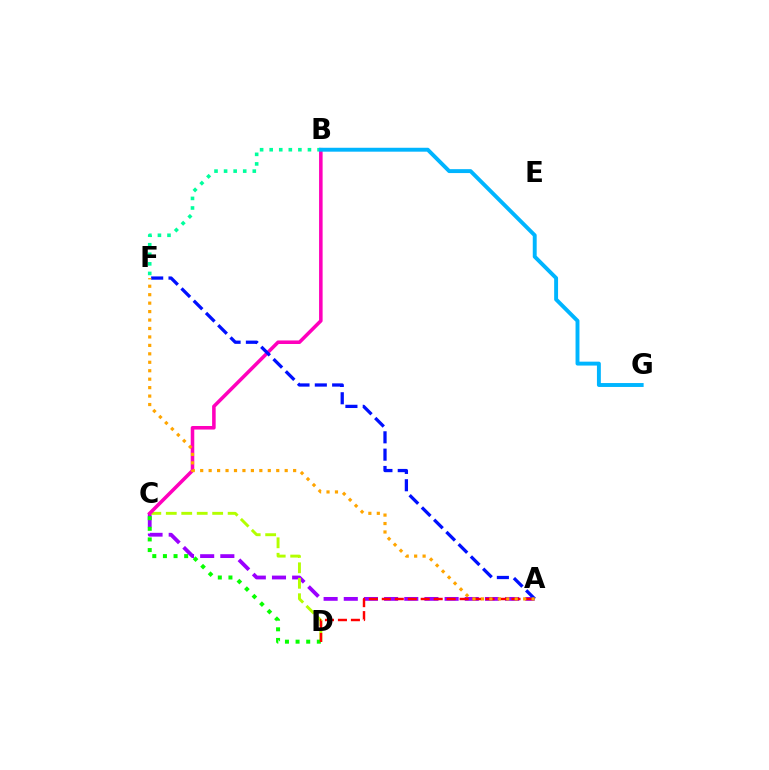{('A', 'C'): [{'color': '#9b00ff', 'line_style': 'dashed', 'thickness': 2.74}], ('B', 'F'): [{'color': '#00ff9d', 'line_style': 'dotted', 'thickness': 2.6}], ('C', 'D'): [{'color': '#b3ff00', 'line_style': 'dashed', 'thickness': 2.1}, {'color': '#08ff00', 'line_style': 'dotted', 'thickness': 2.89}], ('A', 'D'): [{'color': '#ff0000', 'line_style': 'dashed', 'thickness': 1.76}], ('B', 'C'): [{'color': '#ff00bd', 'line_style': 'solid', 'thickness': 2.56}], ('A', 'F'): [{'color': '#0010ff', 'line_style': 'dashed', 'thickness': 2.35}, {'color': '#ffa500', 'line_style': 'dotted', 'thickness': 2.3}], ('B', 'G'): [{'color': '#00b5ff', 'line_style': 'solid', 'thickness': 2.82}]}